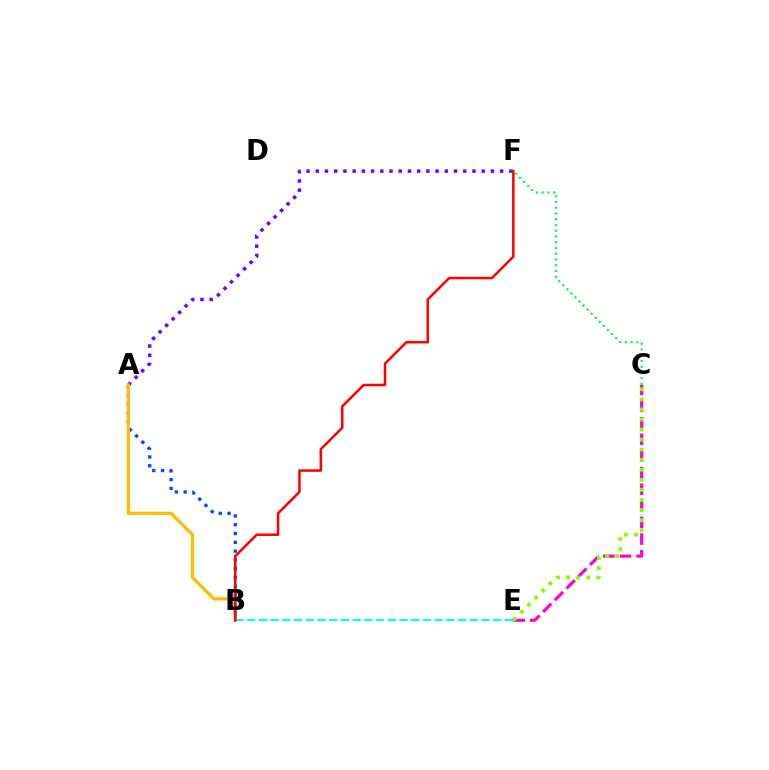{('C', 'F'): [{'color': '#00ff39', 'line_style': 'dotted', 'thickness': 1.56}], ('C', 'E'): [{'color': '#ff00cf', 'line_style': 'dashed', 'thickness': 2.26}, {'color': '#84ff00', 'line_style': 'dotted', 'thickness': 2.74}], ('A', 'F'): [{'color': '#7200ff', 'line_style': 'dotted', 'thickness': 2.5}], ('A', 'B'): [{'color': '#004bff', 'line_style': 'dotted', 'thickness': 2.39}, {'color': '#ffbd00', 'line_style': 'solid', 'thickness': 2.32}], ('B', 'E'): [{'color': '#00fff6', 'line_style': 'dashed', 'thickness': 1.59}], ('B', 'F'): [{'color': '#ff0000', 'line_style': 'solid', 'thickness': 1.81}]}